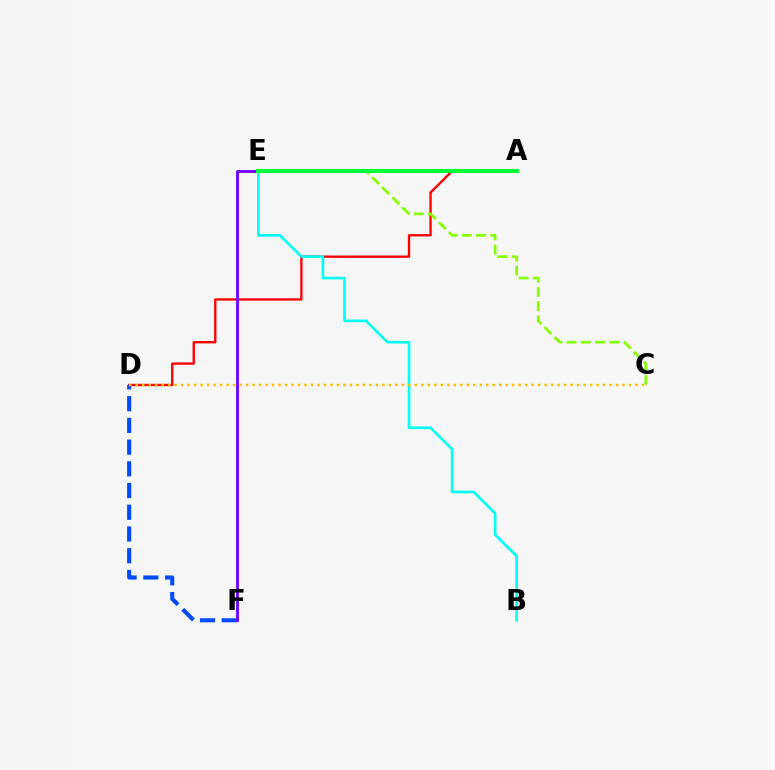{('A', 'D'): [{'color': '#ff0000', 'line_style': 'solid', 'thickness': 1.69}], ('B', 'E'): [{'color': '#00fff6', 'line_style': 'solid', 'thickness': 1.9}], ('C', 'E'): [{'color': '#84ff00', 'line_style': 'dashed', 'thickness': 1.93}], ('D', 'F'): [{'color': '#004bff', 'line_style': 'dashed', 'thickness': 2.95}], ('E', 'F'): [{'color': '#7200ff', 'line_style': 'solid', 'thickness': 2.06}], ('A', 'E'): [{'color': '#ff00cf', 'line_style': 'dotted', 'thickness': 1.64}, {'color': '#00ff39', 'line_style': 'solid', 'thickness': 2.95}], ('C', 'D'): [{'color': '#ffbd00', 'line_style': 'dotted', 'thickness': 1.76}]}